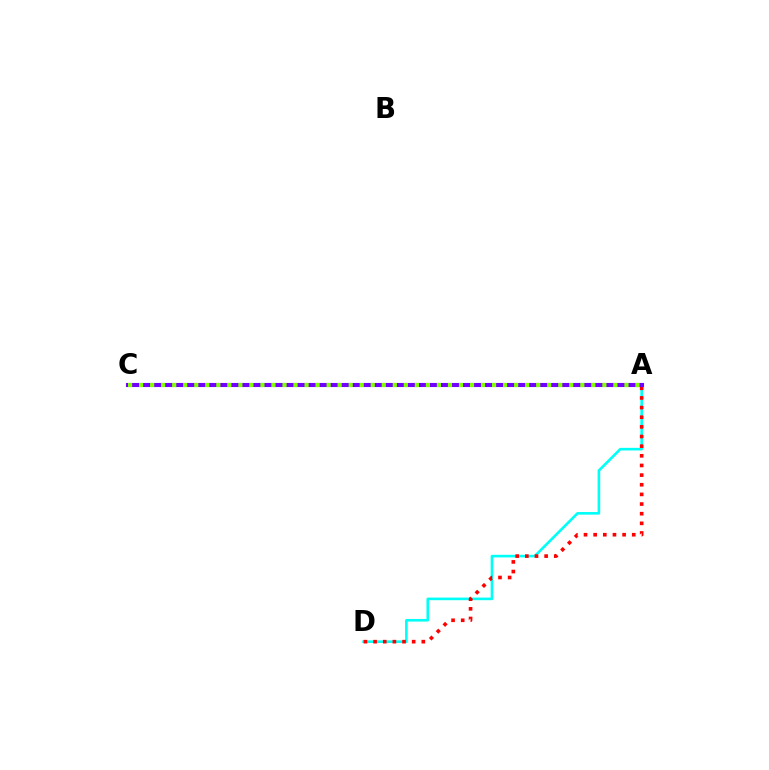{('A', 'D'): [{'color': '#00fff6', 'line_style': 'solid', 'thickness': 1.88}, {'color': '#ff0000', 'line_style': 'dotted', 'thickness': 2.62}], ('A', 'C'): [{'color': '#7200ff', 'line_style': 'solid', 'thickness': 2.95}, {'color': '#84ff00', 'line_style': 'dotted', 'thickness': 3.0}]}